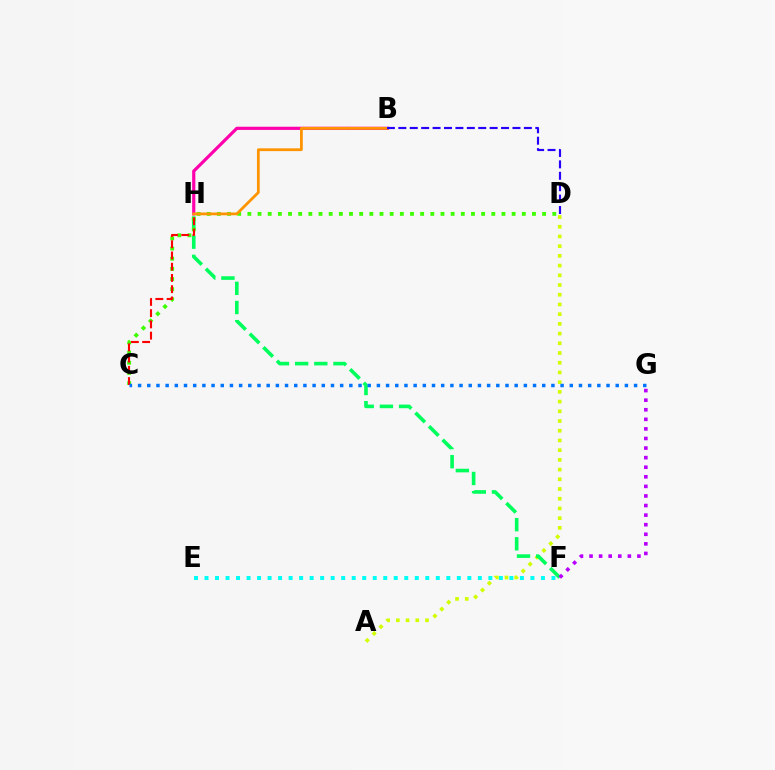{('E', 'F'): [{'color': '#00fff6', 'line_style': 'dotted', 'thickness': 2.86}], ('B', 'H'): [{'color': '#ff00ac', 'line_style': 'solid', 'thickness': 2.29}, {'color': '#ff9400', 'line_style': 'solid', 'thickness': 2.0}], ('A', 'D'): [{'color': '#d1ff00', 'line_style': 'dotted', 'thickness': 2.64}], ('F', 'H'): [{'color': '#00ff5c', 'line_style': 'dashed', 'thickness': 2.6}], ('C', 'D'): [{'color': '#3dff00', 'line_style': 'dotted', 'thickness': 2.76}], ('C', 'H'): [{'color': '#ff0000', 'line_style': 'dashed', 'thickness': 1.53}], ('C', 'G'): [{'color': '#0074ff', 'line_style': 'dotted', 'thickness': 2.5}], ('F', 'G'): [{'color': '#b900ff', 'line_style': 'dotted', 'thickness': 2.6}], ('B', 'D'): [{'color': '#2500ff', 'line_style': 'dashed', 'thickness': 1.55}]}